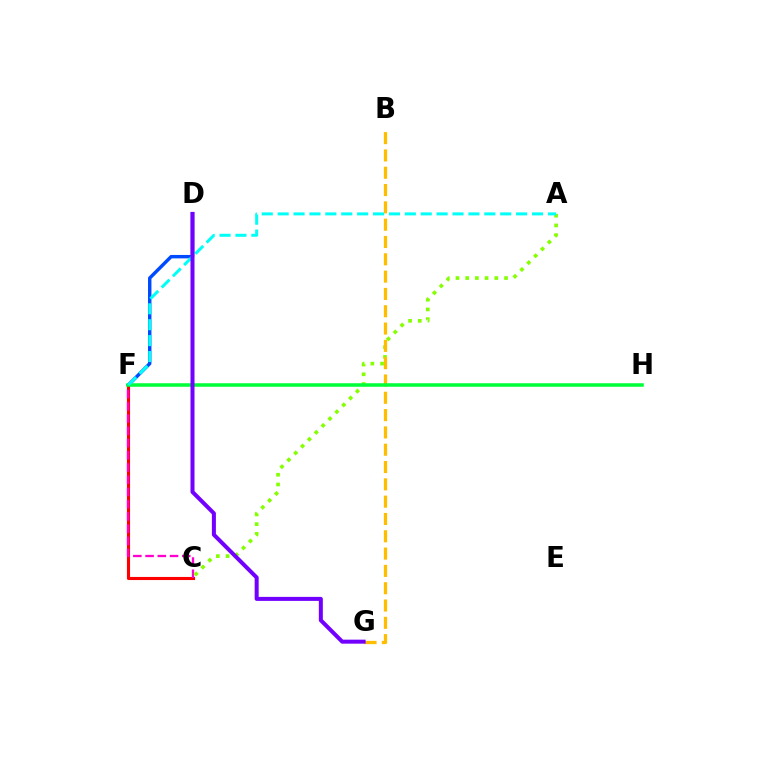{('D', 'F'): [{'color': '#004bff', 'line_style': 'solid', 'thickness': 2.47}], ('C', 'F'): [{'color': '#ff0000', 'line_style': 'solid', 'thickness': 2.23}, {'color': '#ff00cf', 'line_style': 'dashed', 'thickness': 1.66}], ('A', 'C'): [{'color': '#84ff00', 'line_style': 'dotted', 'thickness': 2.64}], ('B', 'G'): [{'color': '#ffbd00', 'line_style': 'dashed', 'thickness': 2.35}], ('F', 'H'): [{'color': '#00ff39', 'line_style': 'solid', 'thickness': 2.54}], ('A', 'F'): [{'color': '#00fff6', 'line_style': 'dashed', 'thickness': 2.16}], ('D', 'G'): [{'color': '#7200ff', 'line_style': 'solid', 'thickness': 2.89}]}